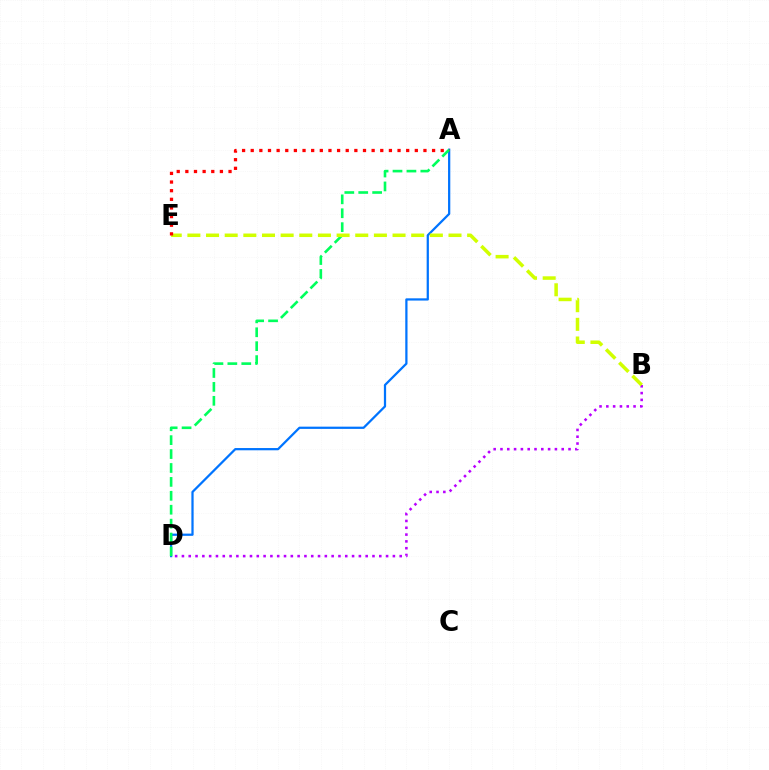{('A', 'D'): [{'color': '#0074ff', 'line_style': 'solid', 'thickness': 1.62}, {'color': '#00ff5c', 'line_style': 'dashed', 'thickness': 1.89}], ('B', 'D'): [{'color': '#b900ff', 'line_style': 'dotted', 'thickness': 1.85}], ('B', 'E'): [{'color': '#d1ff00', 'line_style': 'dashed', 'thickness': 2.53}], ('A', 'E'): [{'color': '#ff0000', 'line_style': 'dotted', 'thickness': 2.35}]}